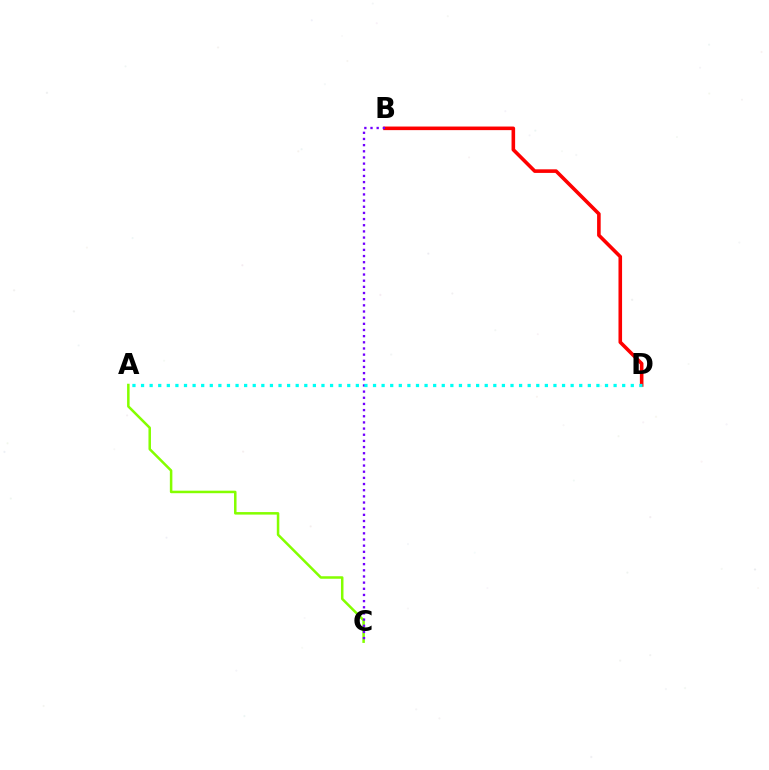{('A', 'C'): [{'color': '#84ff00', 'line_style': 'solid', 'thickness': 1.81}], ('B', 'D'): [{'color': '#ff0000', 'line_style': 'solid', 'thickness': 2.58}], ('B', 'C'): [{'color': '#7200ff', 'line_style': 'dotted', 'thickness': 1.67}], ('A', 'D'): [{'color': '#00fff6', 'line_style': 'dotted', 'thickness': 2.33}]}